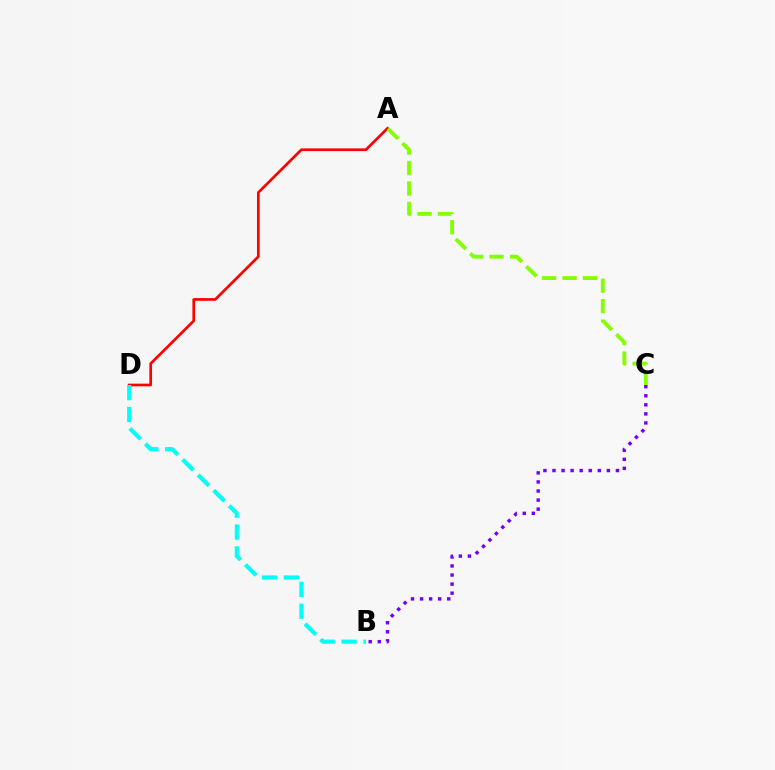{('A', 'D'): [{'color': '#ff0000', 'line_style': 'solid', 'thickness': 1.94}], ('B', 'D'): [{'color': '#00fff6', 'line_style': 'dashed', 'thickness': 2.97}], ('B', 'C'): [{'color': '#7200ff', 'line_style': 'dotted', 'thickness': 2.46}], ('A', 'C'): [{'color': '#84ff00', 'line_style': 'dashed', 'thickness': 2.78}]}